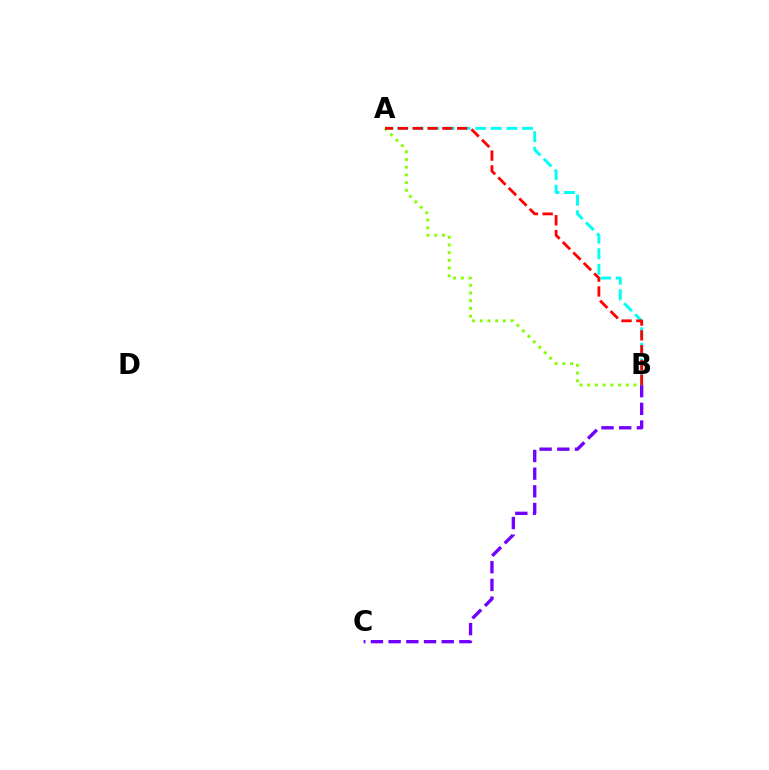{('B', 'C'): [{'color': '#7200ff', 'line_style': 'dashed', 'thickness': 2.4}], ('A', 'B'): [{'color': '#00fff6', 'line_style': 'dashed', 'thickness': 2.12}, {'color': '#84ff00', 'line_style': 'dotted', 'thickness': 2.1}, {'color': '#ff0000', 'line_style': 'dashed', 'thickness': 2.01}]}